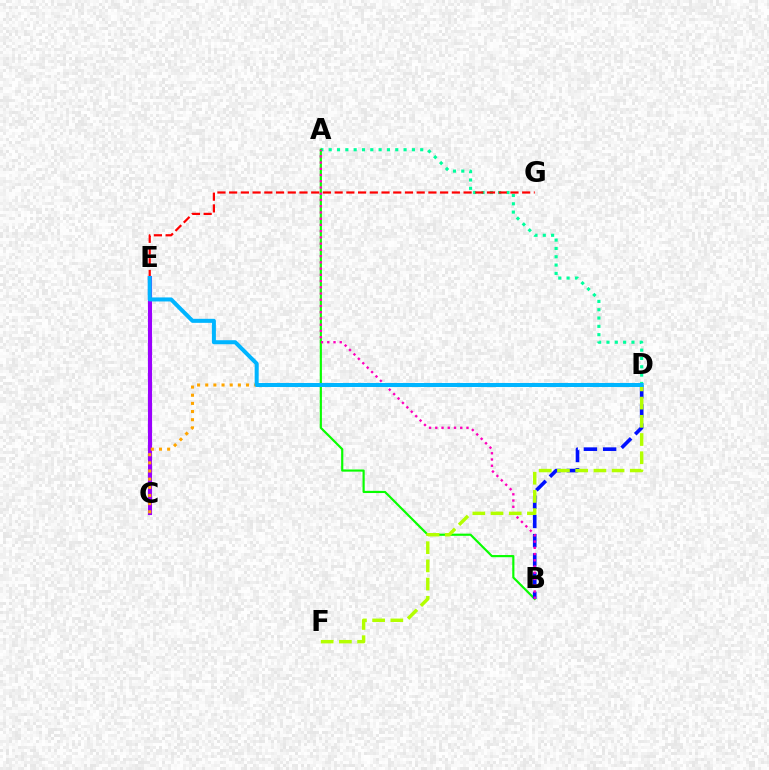{('A', 'D'): [{'color': '#00ff9d', 'line_style': 'dotted', 'thickness': 2.26}], ('A', 'B'): [{'color': '#08ff00', 'line_style': 'solid', 'thickness': 1.56}, {'color': '#ff00bd', 'line_style': 'dotted', 'thickness': 1.69}], ('E', 'G'): [{'color': '#ff0000', 'line_style': 'dashed', 'thickness': 1.59}], ('C', 'E'): [{'color': '#9b00ff', 'line_style': 'solid', 'thickness': 2.96}], ('C', 'D'): [{'color': '#ffa500', 'line_style': 'dotted', 'thickness': 2.22}], ('B', 'D'): [{'color': '#0010ff', 'line_style': 'dashed', 'thickness': 2.61}], ('D', 'F'): [{'color': '#b3ff00', 'line_style': 'dashed', 'thickness': 2.47}], ('D', 'E'): [{'color': '#00b5ff', 'line_style': 'solid', 'thickness': 2.9}]}